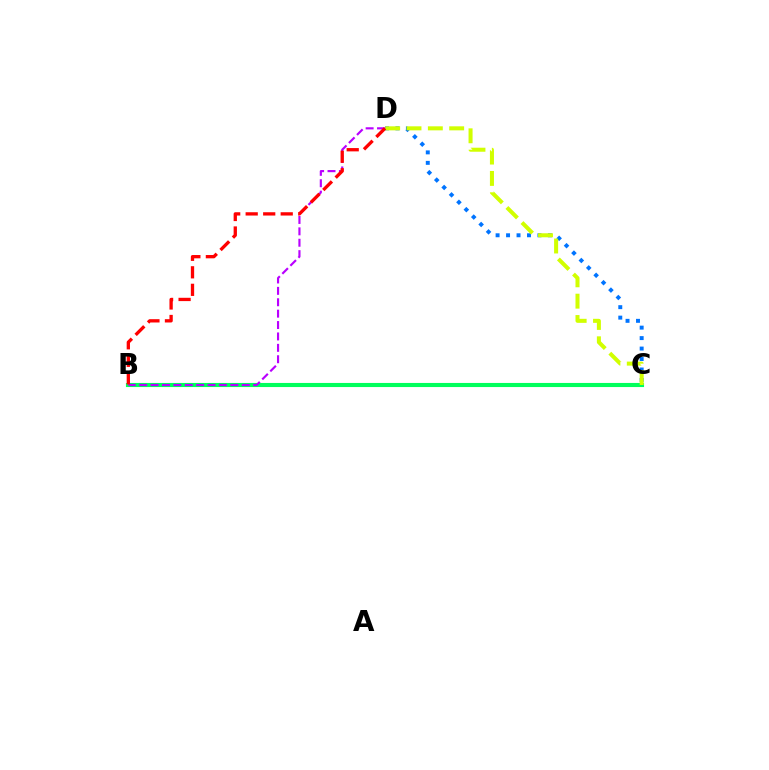{('B', 'C'): [{'color': '#00ff5c', 'line_style': 'solid', 'thickness': 2.95}], ('C', 'D'): [{'color': '#0074ff', 'line_style': 'dotted', 'thickness': 2.84}, {'color': '#d1ff00', 'line_style': 'dashed', 'thickness': 2.9}], ('B', 'D'): [{'color': '#b900ff', 'line_style': 'dashed', 'thickness': 1.55}, {'color': '#ff0000', 'line_style': 'dashed', 'thickness': 2.38}]}